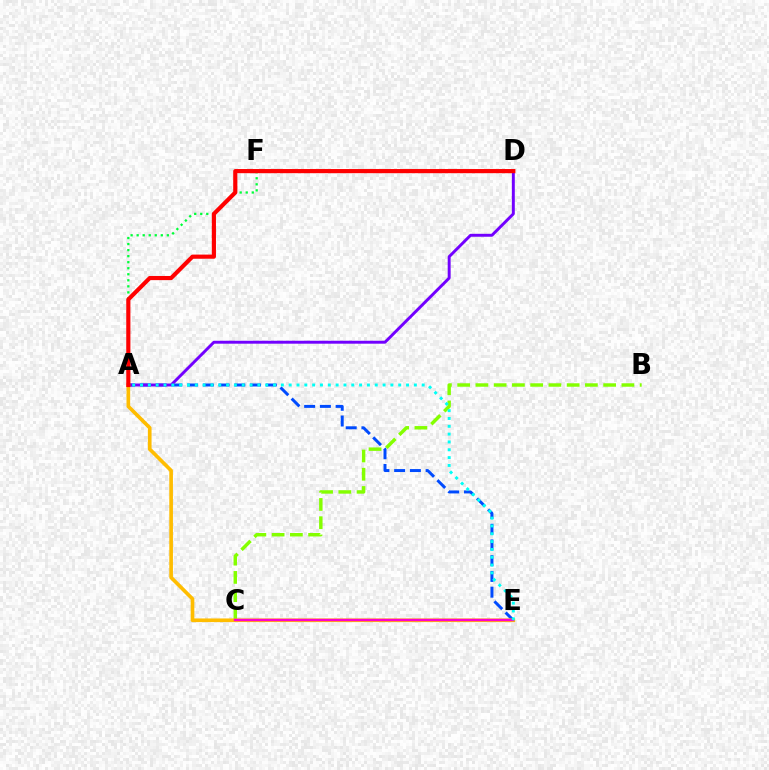{('A', 'E'): [{'color': '#004bff', 'line_style': 'dashed', 'thickness': 2.14}, {'color': '#ffbd00', 'line_style': 'solid', 'thickness': 2.63}, {'color': '#00fff6', 'line_style': 'dotted', 'thickness': 2.13}], ('A', 'D'): [{'color': '#7200ff', 'line_style': 'solid', 'thickness': 2.11}, {'color': '#ff0000', 'line_style': 'solid', 'thickness': 2.99}], ('B', 'C'): [{'color': '#84ff00', 'line_style': 'dashed', 'thickness': 2.48}], ('A', 'F'): [{'color': '#00ff39', 'line_style': 'dotted', 'thickness': 1.64}], ('C', 'E'): [{'color': '#ff00cf', 'line_style': 'solid', 'thickness': 1.76}]}